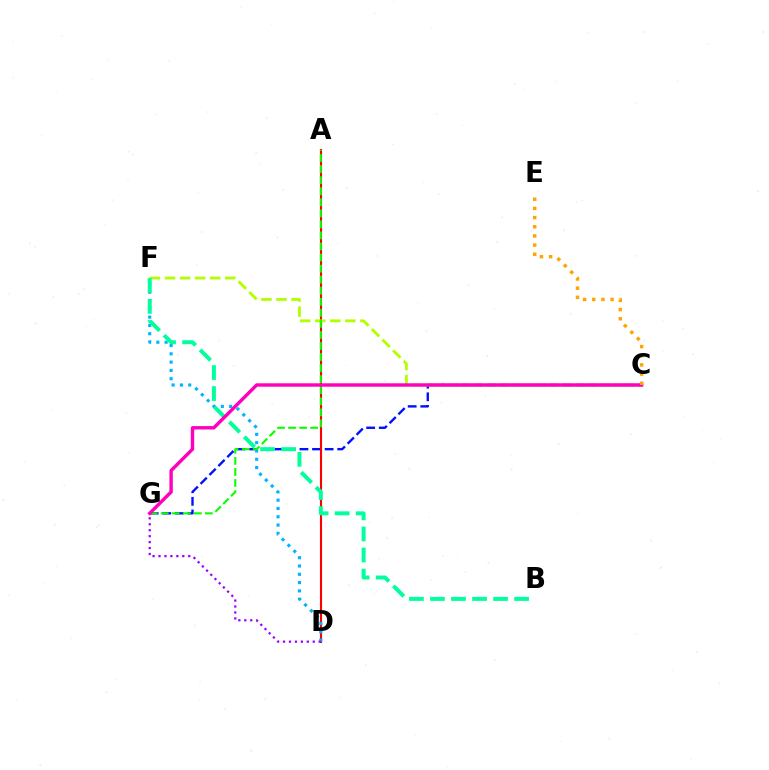{('C', 'G'): [{'color': '#0010ff', 'line_style': 'dashed', 'thickness': 1.71}, {'color': '#ff00bd', 'line_style': 'solid', 'thickness': 2.45}], ('A', 'D'): [{'color': '#ff0000', 'line_style': 'solid', 'thickness': 1.53}], ('D', 'F'): [{'color': '#00b5ff', 'line_style': 'dotted', 'thickness': 2.25}], ('C', 'F'): [{'color': '#b3ff00', 'line_style': 'dashed', 'thickness': 2.04}], ('B', 'F'): [{'color': '#00ff9d', 'line_style': 'dashed', 'thickness': 2.86}], ('A', 'G'): [{'color': '#08ff00', 'line_style': 'dashed', 'thickness': 1.5}], ('D', 'G'): [{'color': '#9b00ff', 'line_style': 'dotted', 'thickness': 1.62}], ('C', 'E'): [{'color': '#ffa500', 'line_style': 'dotted', 'thickness': 2.49}]}